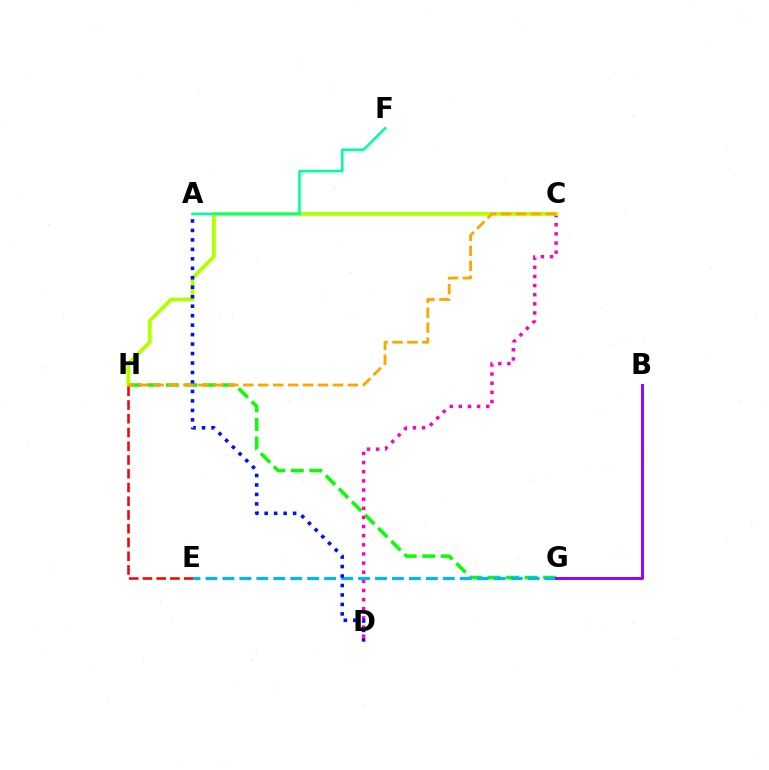{('G', 'H'): [{'color': '#08ff00', 'line_style': 'dashed', 'thickness': 2.52}], ('C', 'D'): [{'color': '#ff00bd', 'line_style': 'dotted', 'thickness': 2.48}], ('E', 'G'): [{'color': '#00b5ff', 'line_style': 'dashed', 'thickness': 2.3}], ('C', 'H'): [{'color': '#b3ff00', 'line_style': 'solid', 'thickness': 2.75}, {'color': '#ffa500', 'line_style': 'dashed', 'thickness': 2.03}], ('A', 'F'): [{'color': '#00ff9d', 'line_style': 'solid', 'thickness': 1.86}], ('E', 'H'): [{'color': '#ff0000', 'line_style': 'dashed', 'thickness': 1.87}], ('A', 'D'): [{'color': '#0010ff', 'line_style': 'dotted', 'thickness': 2.57}], ('B', 'G'): [{'color': '#9b00ff', 'line_style': 'solid', 'thickness': 2.12}]}